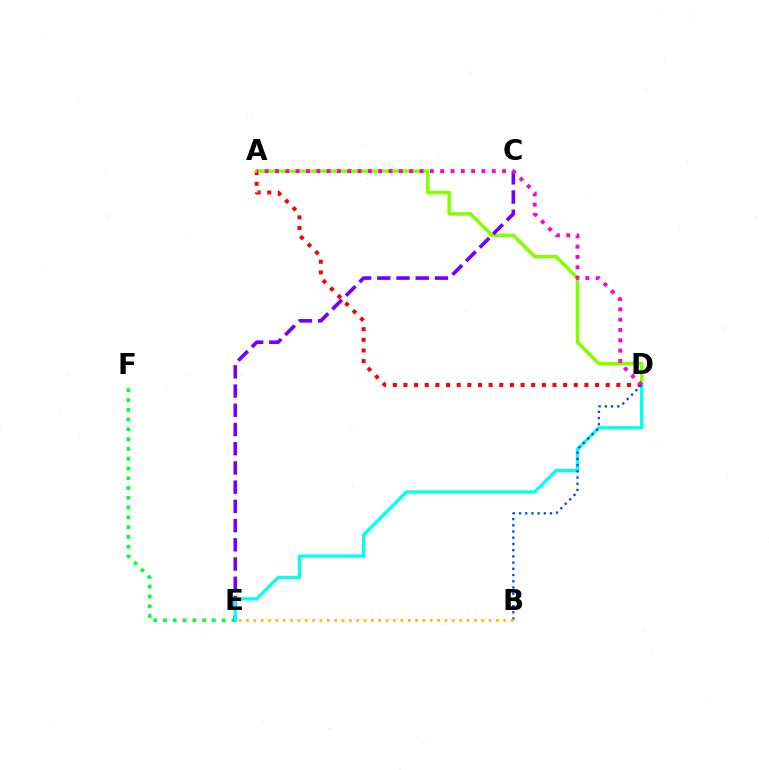{('A', 'D'): [{'color': '#ff0000', 'line_style': 'dotted', 'thickness': 2.89}, {'color': '#84ff00', 'line_style': 'solid', 'thickness': 2.53}, {'color': '#ff00cf', 'line_style': 'dotted', 'thickness': 2.8}], ('E', 'F'): [{'color': '#00ff39', 'line_style': 'dotted', 'thickness': 2.66}], ('C', 'E'): [{'color': '#7200ff', 'line_style': 'dashed', 'thickness': 2.61}], ('D', 'E'): [{'color': '#00fff6', 'line_style': 'solid', 'thickness': 2.36}], ('B', 'D'): [{'color': '#004bff', 'line_style': 'dotted', 'thickness': 1.69}], ('B', 'E'): [{'color': '#ffbd00', 'line_style': 'dotted', 'thickness': 2.0}]}